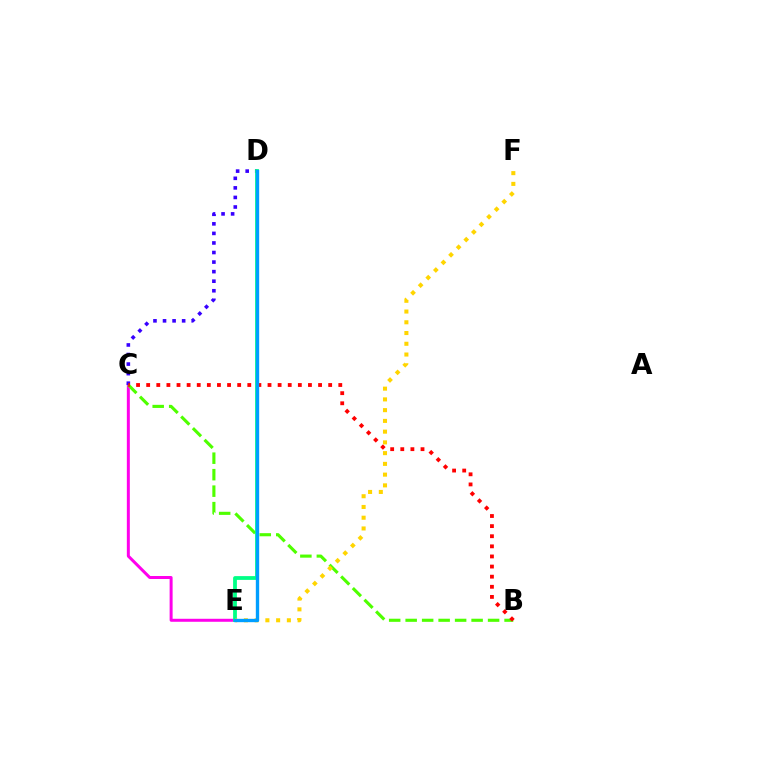{('C', 'E'): [{'color': '#ff00ed', 'line_style': 'solid', 'thickness': 2.16}], ('C', 'D'): [{'color': '#3700ff', 'line_style': 'dotted', 'thickness': 2.6}], ('B', 'C'): [{'color': '#4fff00', 'line_style': 'dashed', 'thickness': 2.24}, {'color': '#ff0000', 'line_style': 'dotted', 'thickness': 2.75}], ('D', 'E'): [{'color': '#00ff86', 'line_style': 'solid', 'thickness': 2.72}, {'color': '#009eff', 'line_style': 'solid', 'thickness': 2.41}], ('E', 'F'): [{'color': '#ffd500', 'line_style': 'dotted', 'thickness': 2.92}]}